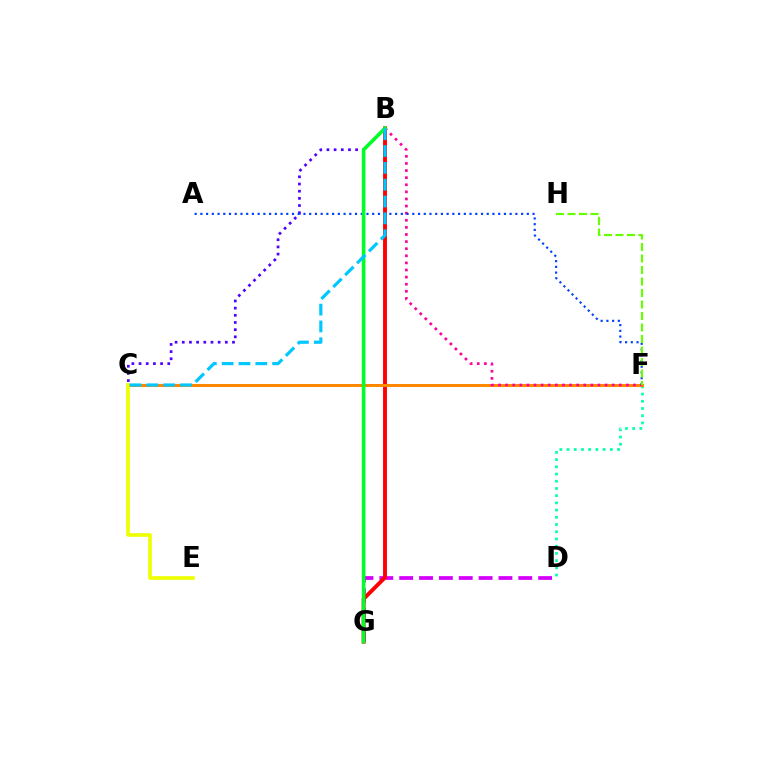{('B', 'C'): [{'color': '#4f00ff', 'line_style': 'dotted', 'thickness': 1.95}, {'color': '#00c7ff', 'line_style': 'dashed', 'thickness': 2.29}], ('D', 'G'): [{'color': '#d600ff', 'line_style': 'dashed', 'thickness': 2.7}], ('B', 'G'): [{'color': '#ff0000', 'line_style': 'solid', 'thickness': 2.81}, {'color': '#00ff27', 'line_style': 'solid', 'thickness': 2.58}], ('D', 'F'): [{'color': '#00ffaf', 'line_style': 'dotted', 'thickness': 1.96}], ('C', 'F'): [{'color': '#ff8800', 'line_style': 'solid', 'thickness': 2.16}], ('B', 'F'): [{'color': '#ff00a0', 'line_style': 'dotted', 'thickness': 1.93}], ('C', 'E'): [{'color': '#eeff00', 'line_style': 'solid', 'thickness': 2.63}], ('A', 'F'): [{'color': '#003fff', 'line_style': 'dotted', 'thickness': 1.56}], ('F', 'H'): [{'color': '#66ff00', 'line_style': 'dashed', 'thickness': 1.56}]}